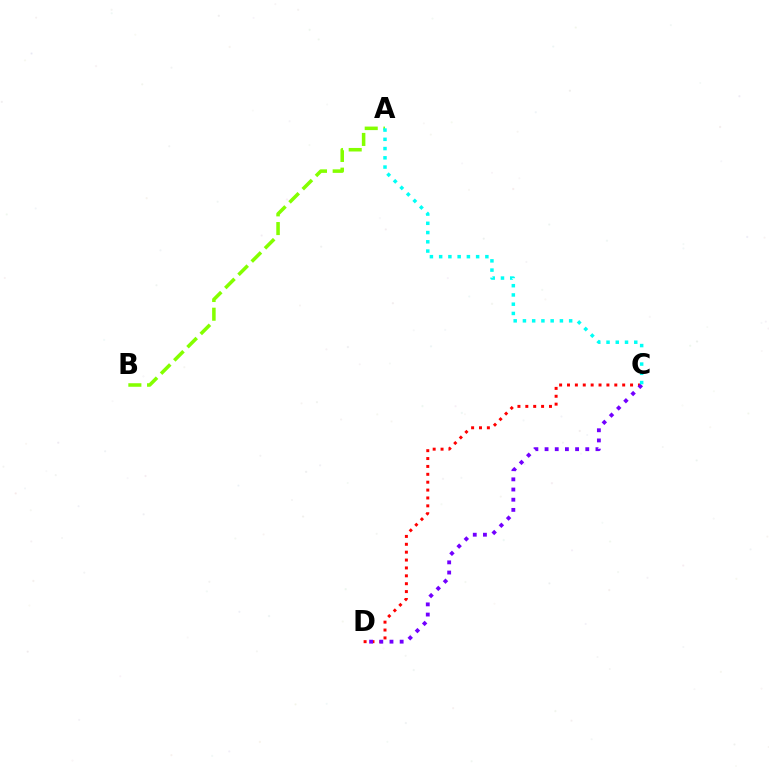{('A', 'B'): [{'color': '#84ff00', 'line_style': 'dashed', 'thickness': 2.54}], ('C', 'D'): [{'color': '#ff0000', 'line_style': 'dotted', 'thickness': 2.14}, {'color': '#7200ff', 'line_style': 'dotted', 'thickness': 2.76}], ('A', 'C'): [{'color': '#00fff6', 'line_style': 'dotted', 'thickness': 2.51}]}